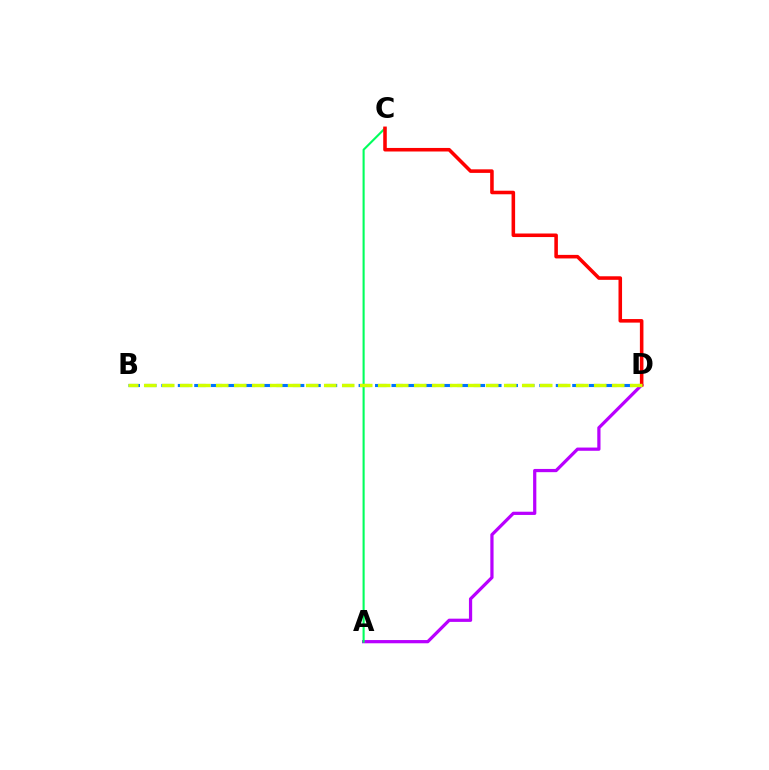{('A', 'D'): [{'color': '#b900ff', 'line_style': 'solid', 'thickness': 2.32}], ('B', 'D'): [{'color': '#0074ff', 'line_style': 'dashed', 'thickness': 2.23}, {'color': '#d1ff00', 'line_style': 'dashed', 'thickness': 2.45}], ('A', 'C'): [{'color': '#00ff5c', 'line_style': 'solid', 'thickness': 1.52}], ('C', 'D'): [{'color': '#ff0000', 'line_style': 'solid', 'thickness': 2.56}]}